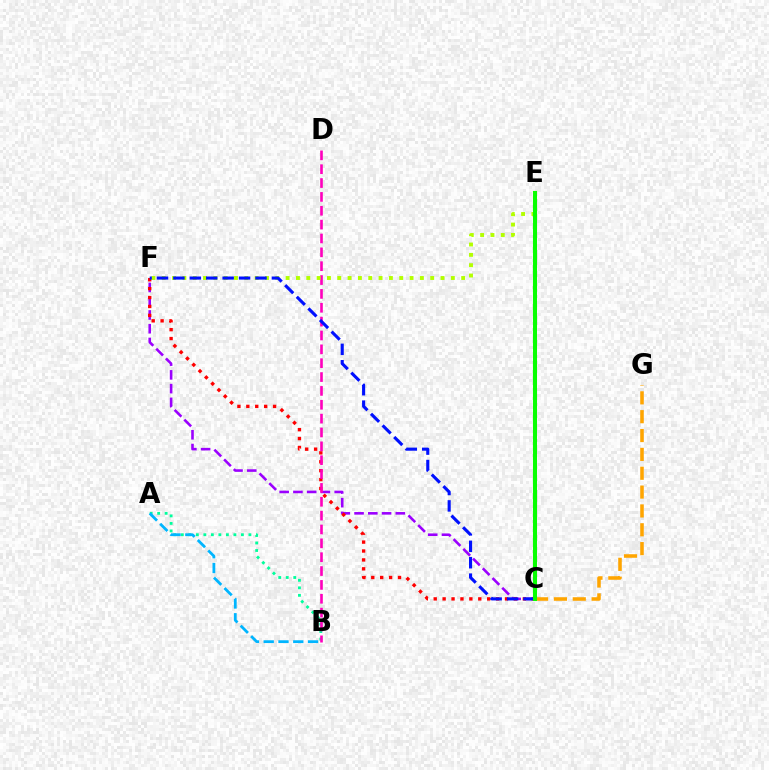{('C', 'F'): [{'color': '#9b00ff', 'line_style': 'dashed', 'thickness': 1.87}, {'color': '#ff0000', 'line_style': 'dotted', 'thickness': 2.42}, {'color': '#0010ff', 'line_style': 'dashed', 'thickness': 2.23}], ('C', 'G'): [{'color': '#ffa500', 'line_style': 'dashed', 'thickness': 2.56}], ('A', 'B'): [{'color': '#00ff9d', 'line_style': 'dotted', 'thickness': 2.04}, {'color': '#00b5ff', 'line_style': 'dashed', 'thickness': 2.01}], ('B', 'D'): [{'color': '#ff00bd', 'line_style': 'dashed', 'thickness': 1.88}], ('E', 'F'): [{'color': '#b3ff00', 'line_style': 'dotted', 'thickness': 2.81}], ('C', 'E'): [{'color': '#08ff00', 'line_style': 'solid', 'thickness': 2.93}]}